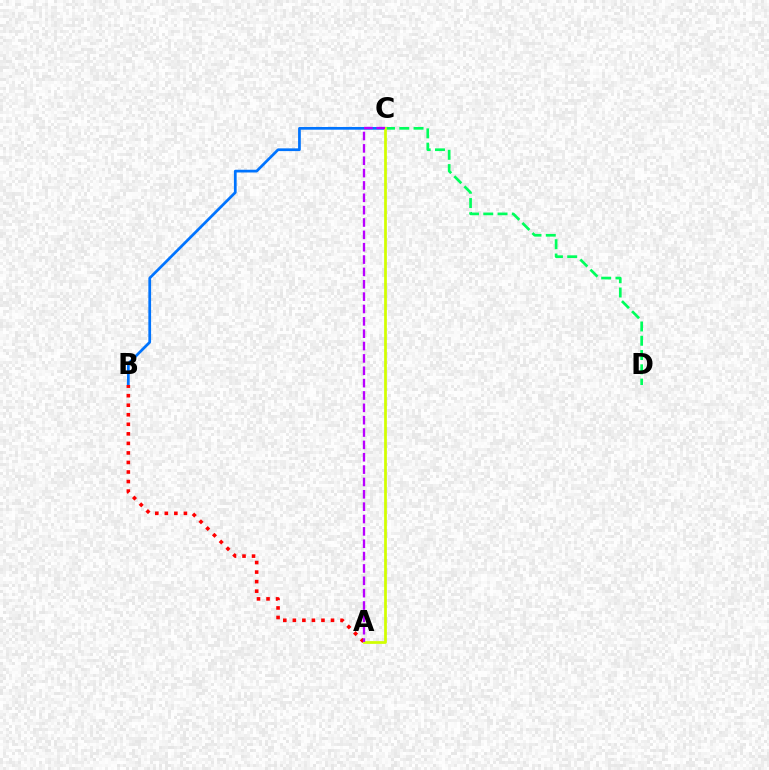{('B', 'C'): [{'color': '#0074ff', 'line_style': 'solid', 'thickness': 1.97}], ('C', 'D'): [{'color': '#00ff5c', 'line_style': 'dashed', 'thickness': 1.94}], ('A', 'B'): [{'color': '#ff0000', 'line_style': 'dotted', 'thickness': 2.59}], ('A', 'C'): [{'color': '#d1ff00', 'line_style': 'solid', 'thickness': 1.96}, {'color': '#b900ff', 'line_style': 'dashed', 'thickness': 1.68}]}